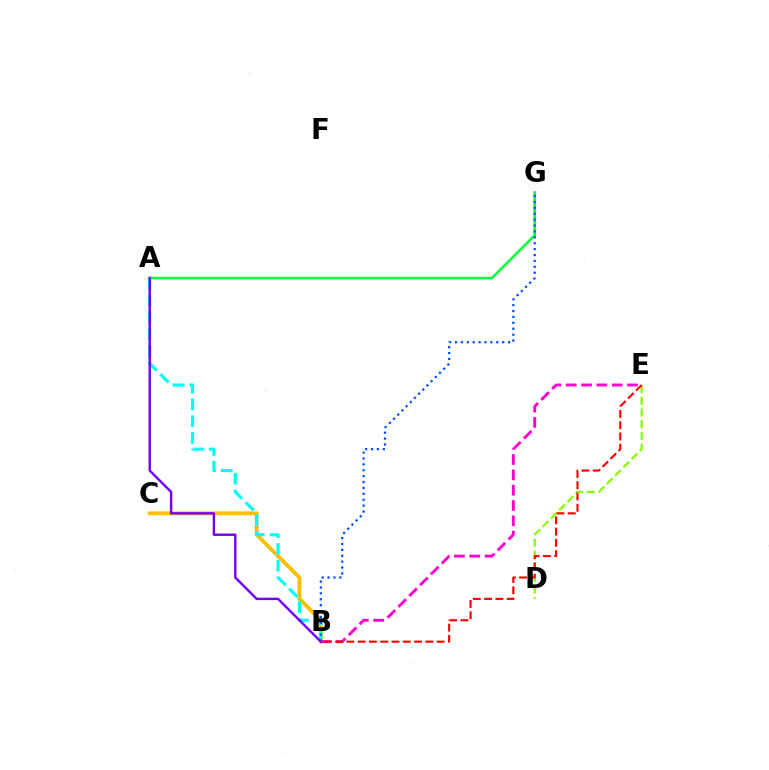{('B', 'C'): [{'color': '#ffbd00', 'line_style': 'solid', 'thickness': 2.75}], ('A', 'G'): [{'color': '#00ff39', 'line_style': 'solid', 'thickness': 1.85}], ('A', 'B'): [{'color': '#00fff6', 'line_style': 'dashed', 'thickness': 2.27}, {'color': '#7200ff', 'line_style': 'solid', 'thickness': 1.74}], ('D', 'E'): [{'color': '#84ff00', 'line_style': 'dashed', 'thickness': 1.59}], ('B', 'G'): [{'color': '#004bff', 'line_style': 'dotted', 'thickness': 1.6}], ('B', 'E'): [{'color': '#ff00cf', 'line_style': 'dashed', 'thickness': 2.08}, {'color': '#ff0000', 'line_style': 'dashed', 'thickness': 1.53}]}